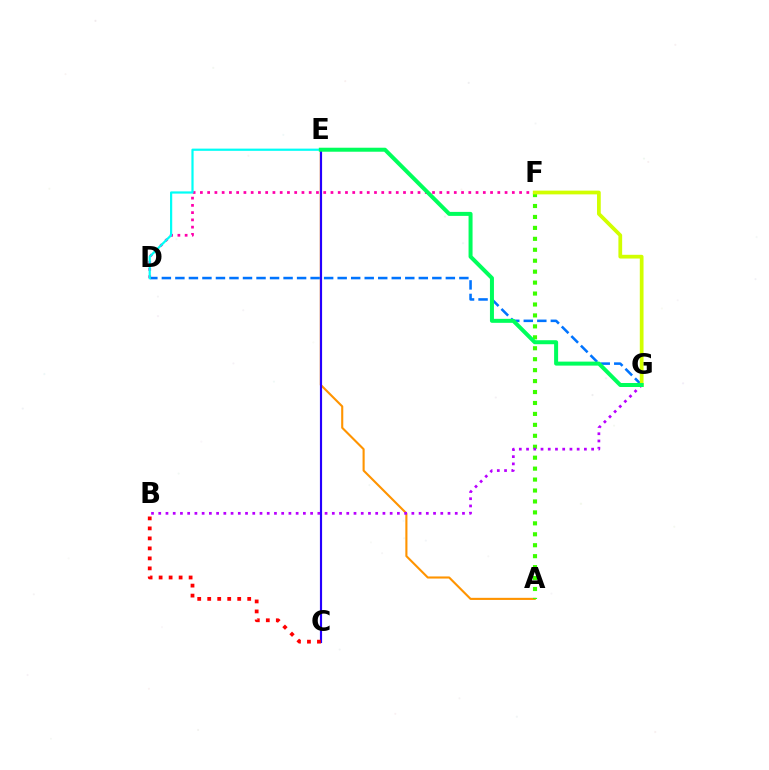{('A', 'E'): [{'color': '#ff9400', 'line_style': 'solid', 'thickness': 1.52}], ('A', 'F'): [{'color': '#3dff00', 'line_style': 'dotted', 'thickness': 2.97}], ('D', 'F'): [{'color': '#ff00ac', 'line_style': 'dotted', 'thickness': 1.97}], ('D', 'G'): [{'color': '#0074ff', 'line_style': 'dashed', 'thickness': 1.84}], ('B', 'G'): [{'color': '#b900ff', 'line_style': 'dotted', 'thickness': 1.96}], ('F', 'G'): [{'color': '#d1ff00', 'line_style': 'solid', 'thickness': 2.69}], ('C', 'E'): [{'color': '#2500ff', 'line_style': 'solid', 'thickness': 1.56}], ('D', 'E'): [{'color': '#00fff6', 'line_style': 'solid', 'thickness': 1.59}], ('B', 'C'): [{'color': '#ff0000', 'line_style': 'dotted', 'thickness': 2.72}], ('E', 'G'): [{'color': '#00ff5c', 'line_style': 'solid', 'thickness': 2.88}]}